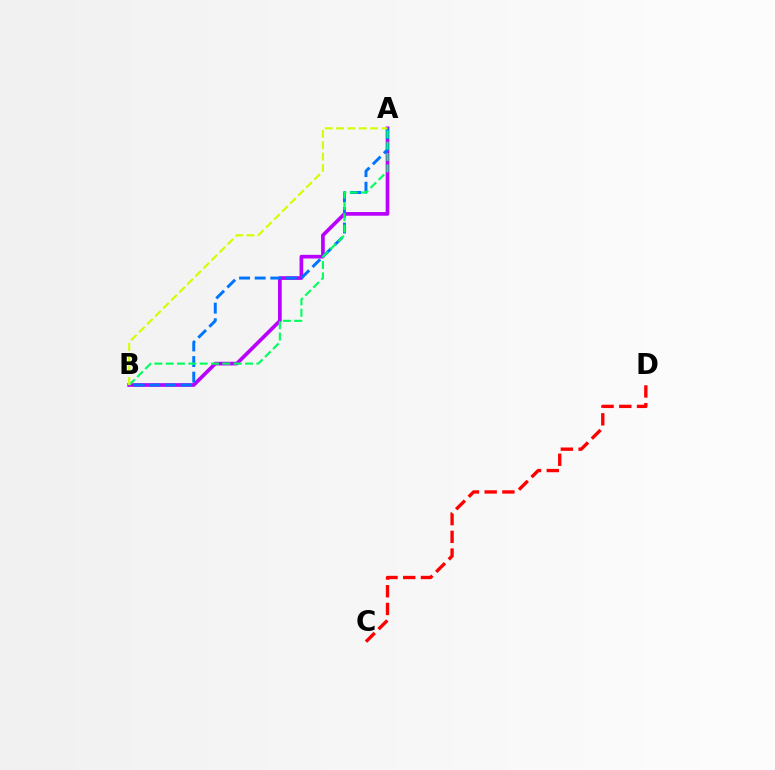{('A', 'B'): [{'color': '#b900ff', 'line_style': 'solid', 'thickness': 2.64}, {'color': '#0074ff', 'line_style': 'dashed', 'thickness': 2.12}, {'color': '#00ff5c', 'line_style': 'dashed', 'thickness': 1.54}, {'color': '#d1ff00', 'line_style': 'dashed', 'thickness': 1.54}], ('C', 'D'): [{'color': '#ff0000', 'line_style': 'dashed', 'thickness': 2.41}]}